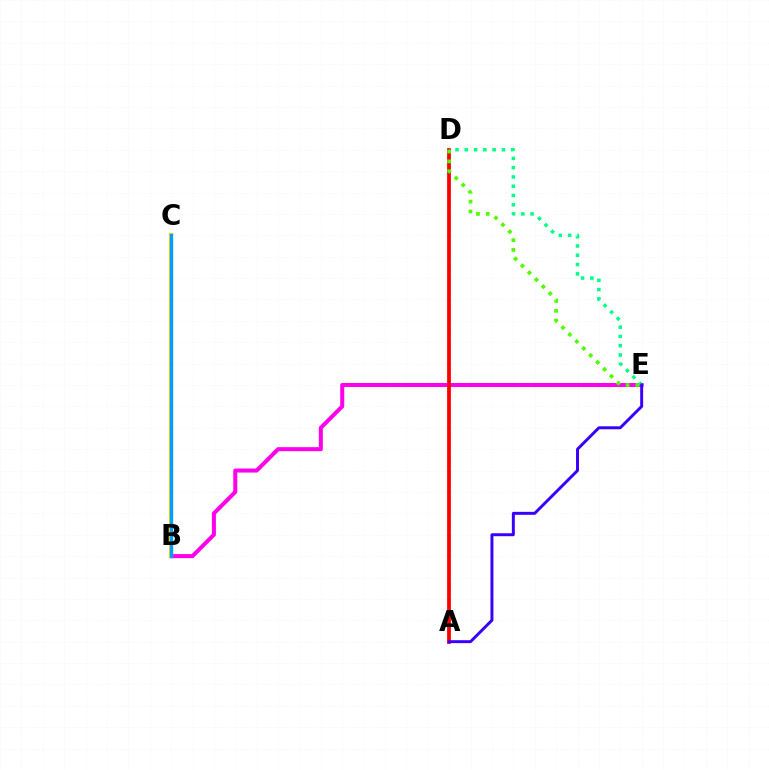{('B', 'E'): [{'color': '#ff00ed', 'line_style': 'solid', 'thickness': 2.9}], ('A', 'D'): [{'color': '#ff0000', 'line_style': 'solid', 'thickness': 2.71}], ('B', 'C'): [{'color': '#ffd500', 'line_style': 'solid', 'thickness': 2.98}, {'color': '#009eff', 'line_style': 'solid', 'thickness': 2.43}], ('D', 'E'): [{'color': '#00ff86', 'line_style': 'dotted', 'thickness': 2.52}, {'color': '#4fff00', 'line_style': 'dotted', 'thickness': 2.67}], ('A', 'E'): [{'color': '#3700ff', 'line_style': 'solid', 'thickness': 2.12}]}